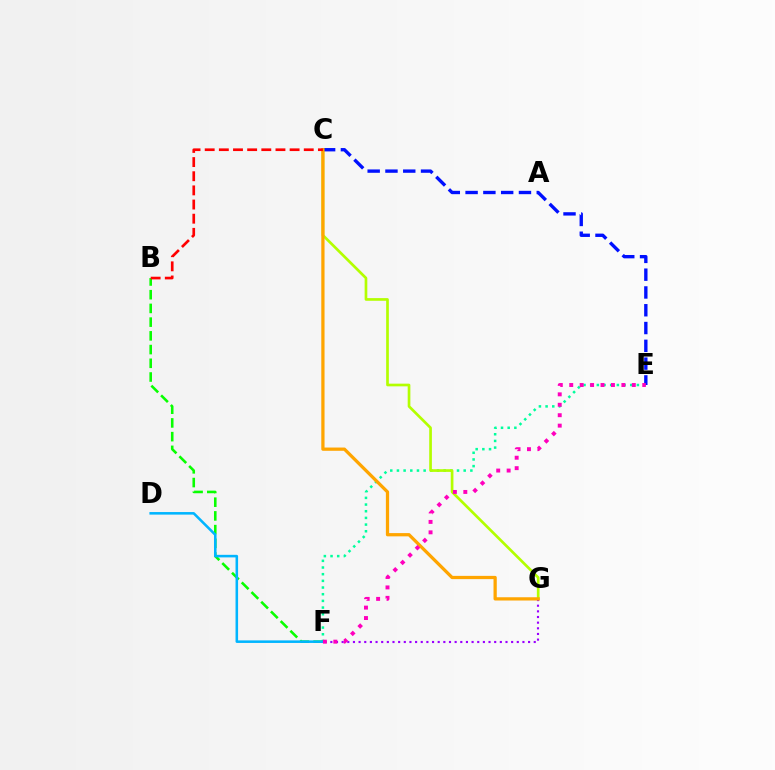{('E', 'F'): [{'color': '#00ff9d', 'line_style': 'dotted', 'thickness': 1.81}, {'color': '#ff00bd', 'line_style': 'dotted', 'thickness': 2.83}], ('C', 'G'): [{'color': '#b3ff00', 'line_style': 'solid', 'thickness': 1.93}, {'color': '#ffa500', 'line_style': 'solid', 'thickness': 2.34}], ('F', 'G'): [{'color': '#9b00ff', 'line_style': 'dotted', 'thickness': 1.53}], ('C', 'E'): [{'color': '#0010ff', 'line_style': 'dashed', 'thickness': 2.42}], ('B', 'F'): [{'color': '#08ff00', 'line_style': 'dashed', 'thickness': 1.86}], ('D', 'F'): [{'color': '#00b5ff', 'line_style': 'solid', 'thickness': 1.84}], ('B', 'C'): [{'color': '#ff0000', 'line_style': 'dashed', 'thickness': 1.92}]}